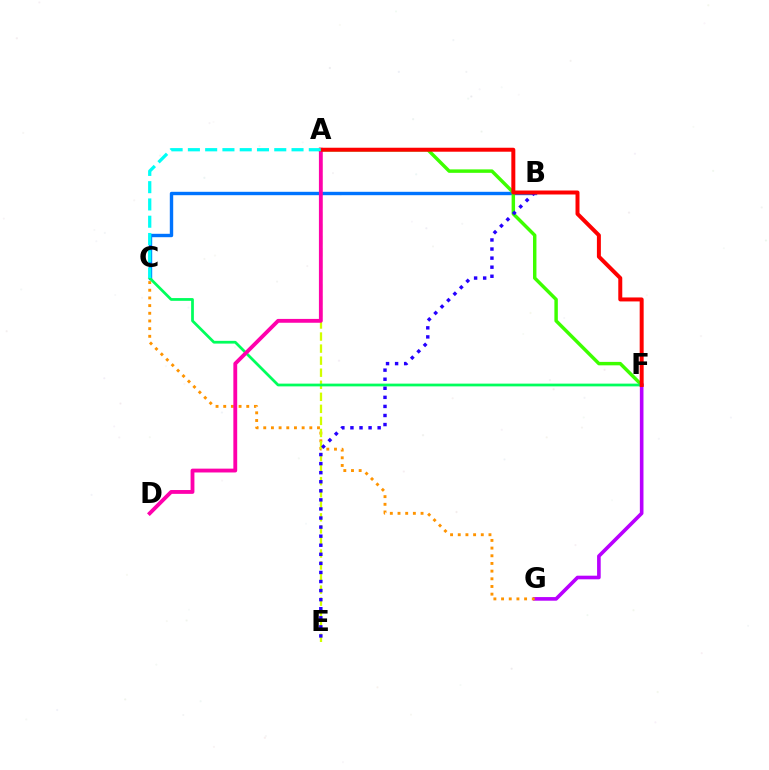{('B', 'C'): [{'color': '#0074ff', 'line_style': 'solid', 'thickness': 2.45}], ('A', 'F'): [{'color': '#3dff00', 'line_style': 'solid', 'thickness': 2.48}, {'color': '#ff0000', 'line_style': 'solid', 'thickness': 2.86}], ('F', 'G'): [{'color': '#b900ff', 'line_style': 'solid', 'thickness': 2.61}], ('C', 'G'): [{'color': '#ff9400', 'line_style': 'dotted', 'thickness': 2.09}], ('A', 'E'): [{'color': '#d1ff00', 'line_style': 'dashed', 'thickness': 1.64}], ('C', 'F'): [{'color': '#00ff5c', 'line_style': 'solid', 'thickness': 1.98}], ('A', 'D'): [{'color': '#ff00ac', 'line_style': 'solid', 'thickness': 2.76}], ('B', 'E'): [{'color': '#2500ff', 'line_style': 'dotted', 'thickness': 2.46}], ('A', 'C'): [{'color': '#00fff6', 'line_style': 'dashed', 'thickness': 2.35}]}